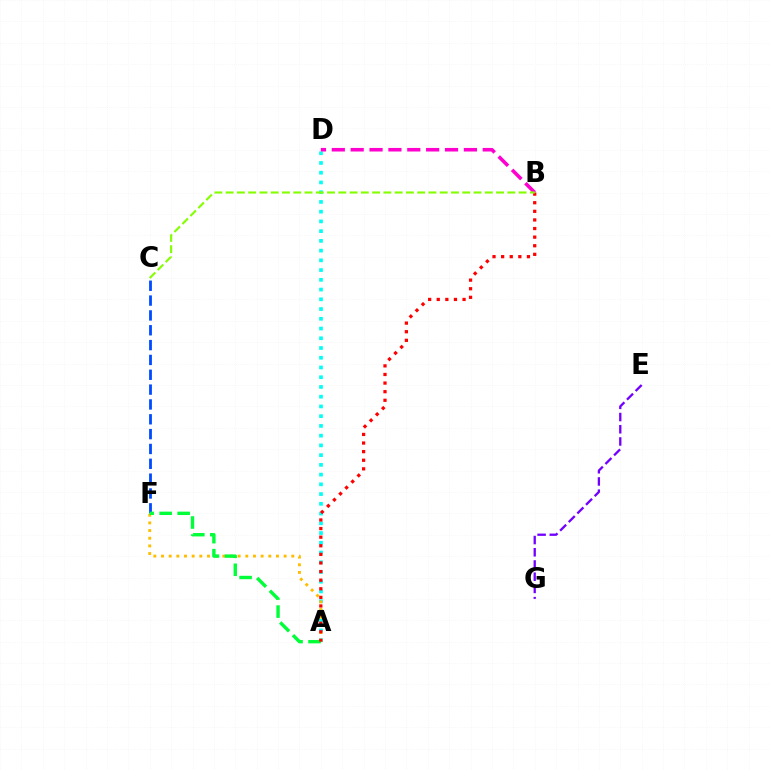{('A', 'D'): [{'color': '#00fff6', 'line_style': 'dotted', 'thickness': 2.65}], ('C', 'F'): [{'color': '#004bff', 'line_style': 'dashed', 'thickness': 2.02}], ('A', 'F'): [{'color': '#ffbd00', 'line_style': 'dotted', 'thickness': 2.08}, {'color': '#00ff39', 'line_style': 'dashed', 'thickness': 2.45}], ('A', 'B'): [{'color': '#ff0000', 'line_style': 'dotted', 'thickness': 2.34}], ('B', 'D'): [{'color': '#ff00cf', 'line_style': 'dashed', 'thickness': 2.56}], ('E', 'G'): [{'color': '#7200ff', 'line_style': 'dashed', 'thickness': 1.66}], ('B', 'C'): [{'color': '#84ff00', 'line_style': 'dashed', 'thickness': 1.53}]}